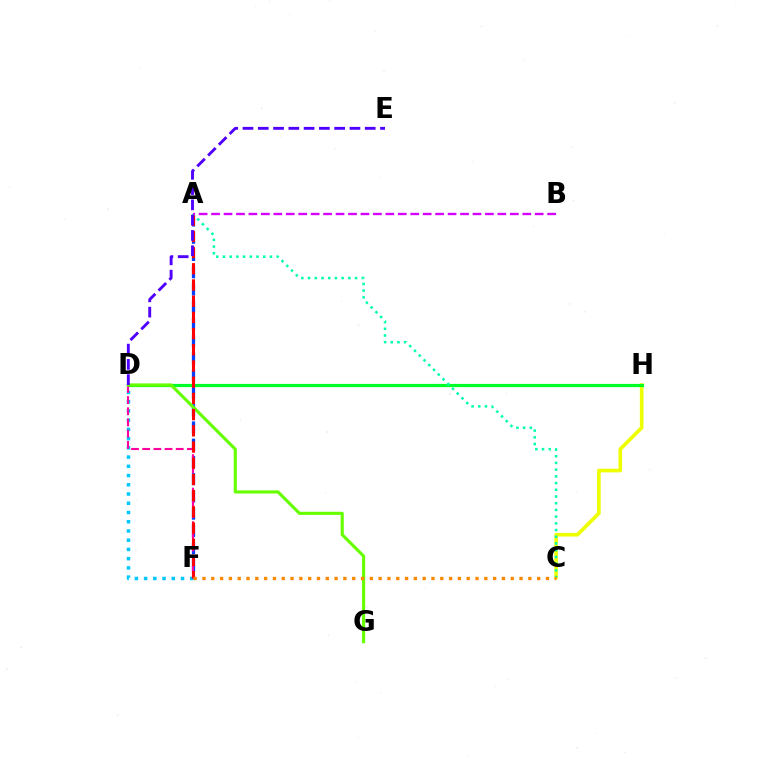{('D', 'F'): [{'color': '#00c7ff', 'line_style': 'dotted', 'thickness': 2.51}, {'color': '#ff00a0', 'line_style': 'dashed', 'thickness': 1.52}], ('A', 'F'): [{'color': '#003fff', 'line_style': 'dashed', 'thickness': 2.34}, {'color': '#ff0000', 'line_style': 'dashed', 'thickness': 2.2}], ('C', 'H'): [{'color': '#eeff00', 'line_style': 'solid', 'thickness': 2.6}], ('D', 'H'): [{'color': '#00ff27', 'line_style': 'solid', 'thickness': 2.3}], ('D', 'G'): [{'color': '#66ff00', 'line_style': 'solid', 'thickness': 2.24}], ('A', 'C'): [{'color': '#00ffaf', 'line_style': 'dotted', 'thickness': 1.82}], ('A', 'B'): [{'color': '#d600ff', 'line_style': 'dashed', 'thickness': 1.69}], ('D', 'E'): [{'color': '#4f00ff', 'line_style': 'dashed', 'thickness': 2.08}], ('C', 'F'): [{'color': '#ff8800', 'line_style': 'dotted', 'thickness': 2.39}]}